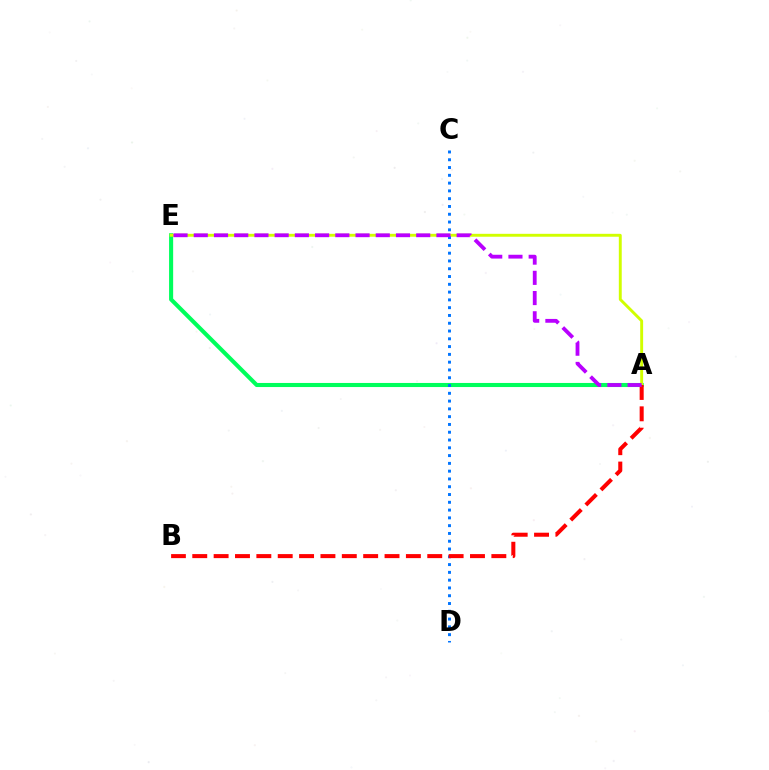{('A', 'E'): [{'color': '#00ff5c', 'line_style': 'solid', 'thickness': 2.94}, {'color': '#d1ff00', 'line_style': 'solid', 'thickness': 2.1}, {'color': '#b900ff', 'line_style': 'dashed', 'thickness': 2.75}], ('C', 'D'): [{'color': '#0074ff', 'line_style': 'dotted', 'thickness': 2.12}], ('A', 'B'): [{'color': '#ff0000', 'line_style': 'dashed', 'thickness': 2.9}]}